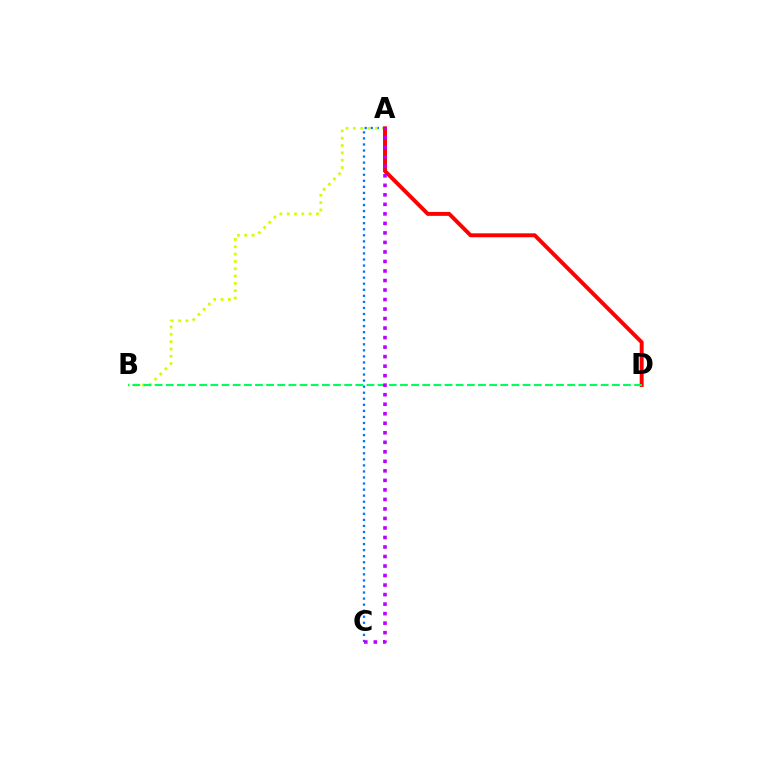{('A', 'C'): [{'color': '#0074ff', 'line_style': 'dotted', 'thickness': 1.65}, {'color': '#b900ff', 'line_style': 'dotted', 'thickness': 2.59}], ('A', 'B'): [{'color': '#d1ff00', 'line_style': 'dotted', 'thickness': 1.99}], ('A', 'D'): [{'color': '#ff0000', 'line_style': 'solid', 'thickness': 2.83}], ('B', 'D'): [{'color': '#00ff5c', 'line_style': 'dashed', 'thickness': 1.51}]}